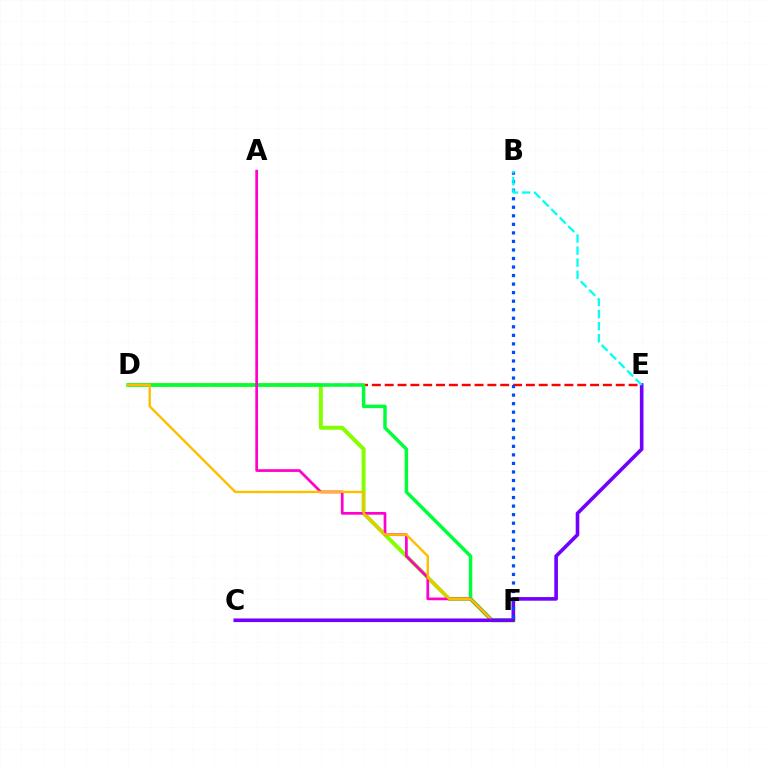{('D', 'E'): [{'color': '#ff0000', 'line_style': 'dashed', 'thickness': 1.74}], ('D', 'F'): [{'color': '#84ff00', 'line_style': 'solid', 'thickness': 2.86}, {'color': '#00ff39', 'line_style': 'solid', 'thickness': 2.49}, {'color': '#ffbd00', 'line_style': 'solid', 'thickness': 1.72}], ('A', 'F'): [{'color': '#ff00cf', 'line_style': 'solid', 'thickness': 1.96}], ('C', 'E'): [{'color': '#7200ff', 'line_style': 'solid', 'thickness': 2.61}], ('B', 'F'): [{'color': '#004bff', 'line_style': 'dotted', 'thickness': 2.32}], ('B', 'E'): [{'color': '#00fff6', 'line_style': 'dashed', 'thickness': 1.64}]}